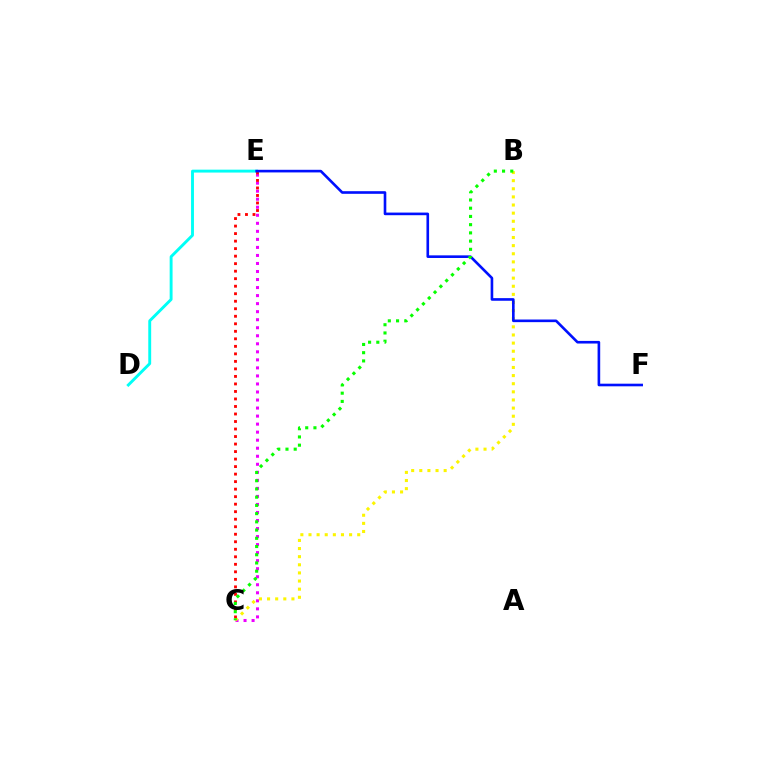{('C', 'E'): [{'color': '#ee00ff', 'line_style': 'dotted', 'thickness': 2.18}, {'color': '#ff0000', 'line_style': 'dotted', 'thickness': 2.04}], ('B', 'C'): [{'color': '#fcf500', 'line_style': 'dotted', 'thickness': 2.21}, {'color': '#08ff00', 'line_style': 'dotted', 'thickness': 2.23}], ('D', 'E'): [{'color': '#00fff6', 'line_style': 'solid', 'thickness': 2.09}], ('E', 'F'): [{'color': '#0010ff', 'line_style': 'solid', 'thickness': 1.89}]}